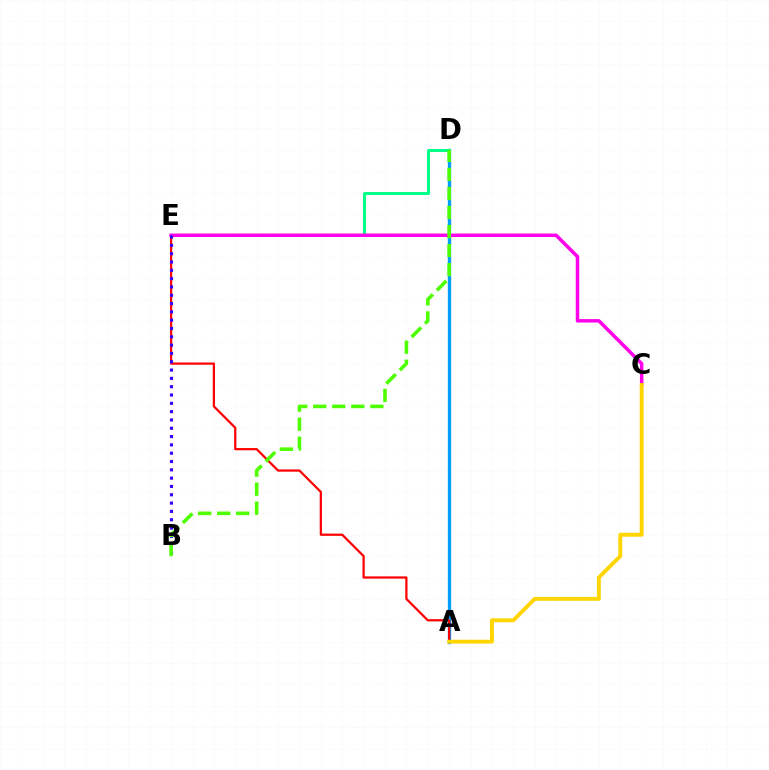{('A', 'D'): [{'color': '#009eff', 'line_style': 'solid', 'thickness': 2.42}], ('A', 'E'): [{'color': '#ff0000', 'line_style': 'solid', 'thickness': 1.61}], ('D', 'E'): [{'color': '#00ff86', 'line_style': 'solid', 'thickness': 2.14}], ('C', 'E'): [{'color': '#ff00ed', 'line_style': 'solid', 'thickness': 2.5}], ('B', 'E'): [{'color': '#3700ff', 'line_style': 'dotted', 'thickness': 2.26}], ('B', 'D'): [{'color': '#4fff00', 'line_style': 'dashed', 'thickness': 2.59}], ('A', 'C'): [{'color': '#ffd500', 'line_style': 'solid', 'thickness': 2.8}]}